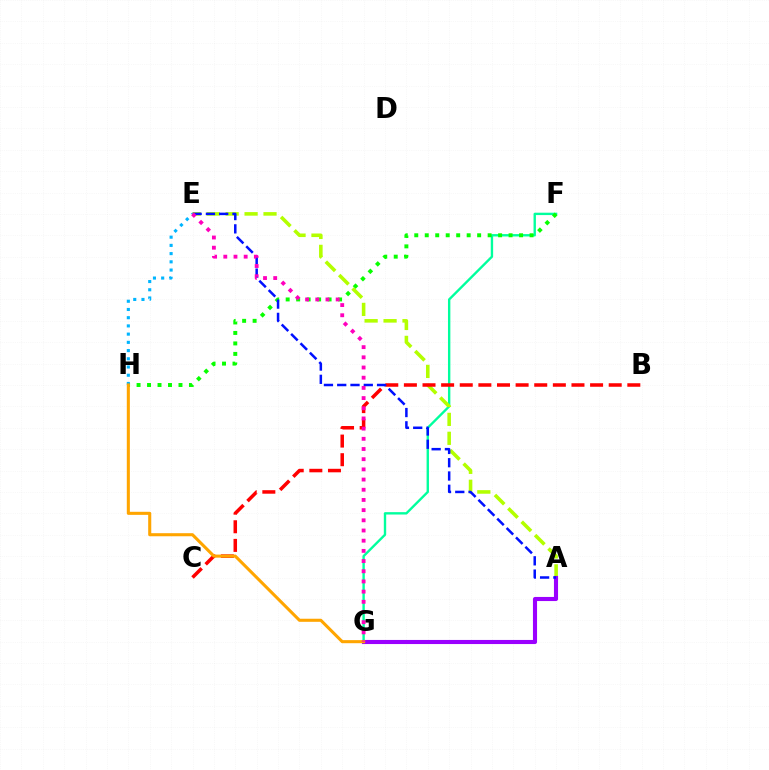{('F', 'G'): [{'color': '#00ff9d', 'line_style': 'solid', 'thickness': 1.71}], ('F', 'H'): [{'color': '#08ff00', 'line_style': 'dotted', 'thickness': 2.85}], ('A', 'E'): [{'color': '#b3ff00', 'line_style': 'dashed', 'thickness': 2.57}, {'color': '#0010ff', 'line_style': 'dashed', 'thickness': 1.8}], ('B', 'C'): [{'color': '#ff0000', 'line_style': 'dashed', 'thickness': 2.53}], ('A', 'G'): [{'color': '#9b00ff', 'line_style': 'solid', 'thickness': 2.96}], ('E', 'H'): [{'color': '#00b5ff', 'line_style': 'dotted', 'thickness': 2.23}], ('G', 'H'): [{'color': '#ffa500', 'line_style': 'solid', 'thickness': 2.21}], ('E', 'G'): [{'color': '#ff00bd', 'line_style': 'dotted', 'thickness': 2.77}]}